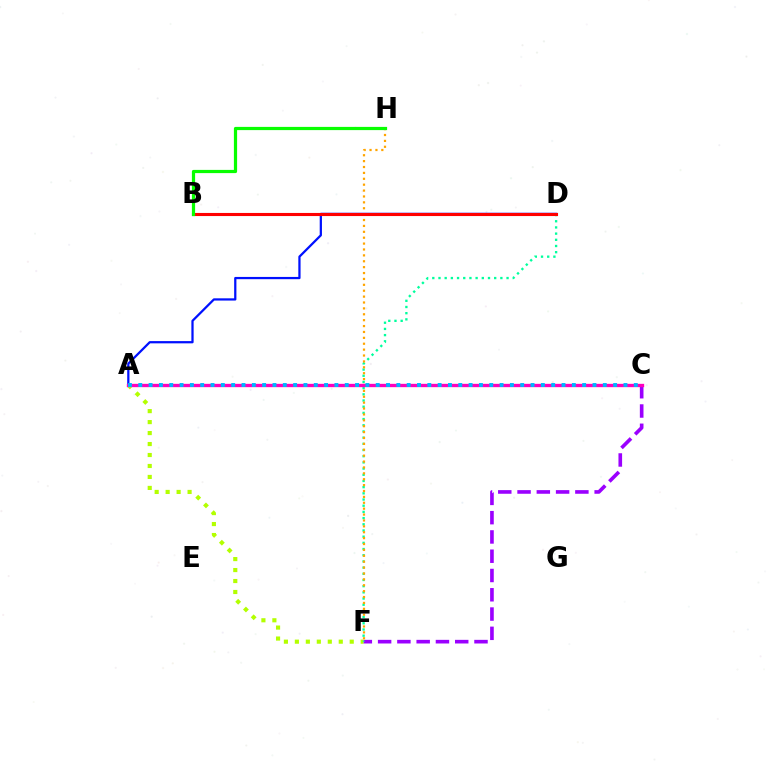{('A', 'F'): [{'color': '#b3ff00', 'line_style': 'dotted', 'thickness': 2.98}], ('A', 'D'): [{'color': '#0010ff', 'line_style': 'solid', 'thickness': 1.62}], ('C', 'F'): [{'color': '#9b00ff', 'line_style': 'dashed', 'thickness': 2.62}], ('D', 'F'): [{'color': '#00ff9d', 'line_style': 'dotted', 'thickness': 1.68}], ('F', 'H'): [{'color': '#ffa500', 'line_style': 'dotted', 'thickness': 1.6}], ('A', 'C'): [{'color': '#ff00bd', 'line_style': 'solid', 'thickness': 2.4}, {'color': '#00b5ff', 'line_style': 'dotted', 'thickness': 2.8}], ('B', 'D'): [{'color': '#ff0000', 'line_style': 'solid', 'thickness': 2.23}], ('B', 'H'): [{'color': '#08ff00', 'line_style': 'solid', 'thickness': 2.31}]}